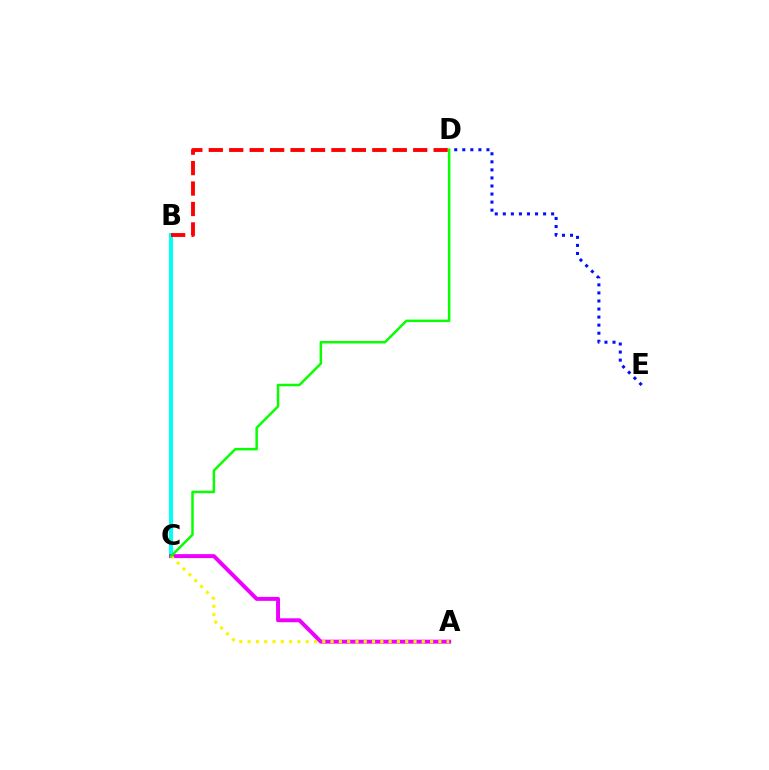{('D', 'E'): [{'color': '#0010ff', 'line_style': 'dotted', 'thickness': 2.19}], ('B', 'C'): [{'color': '#00fff6', 'line_style': 'solid', 'thickness': 2.9}], ('B', 'D'): [{'color': '#ff0000', 'line_style': 'dashed', 'thickness': 2.78}], ('A', 'C'): [{'color': '#ee00ff', 'line_style': 'solid', 'thickness': 2.84}, {'color': '#fcf500', 'line_style': 'dotted', 'thickness': 2.25}], ('C', 'D'): [{'color': '#08ff00', 'line_style': 'solid', 'thickness': 1.79}]}